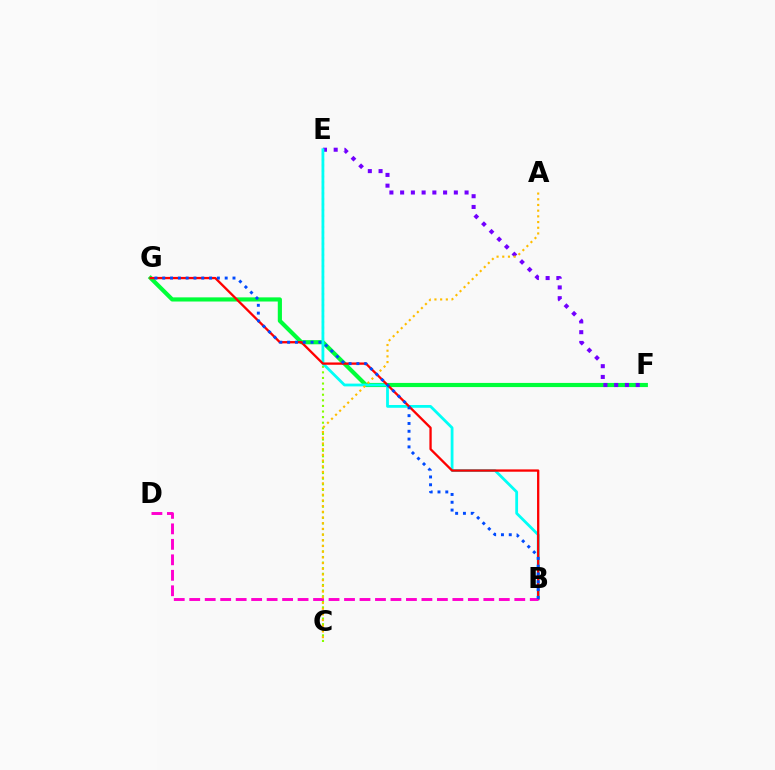{('F', 'G'): [{'color': '#00ff39', 'line_style': 'solid', 'thickness': 2.99}], ('E', 'F'): [{'color': '#7200ff', 'line_style': 'dotted', 'thickness': 2.92}], ('C', 'E'): [{'color': '#84ff00', 'line_style': 'dotted', 'thickness': 1.52}], ('B', 'E'): [{'color': '#00fff6', 'line_style': 'solid', 'thickness': 2.01}], ('B', 'G'): [{'color': '#ff0000', 'line_style': 'solid', 'thickness': 1.66}, {'color': '#004bff', 'line_style': 'dotted', 'thickness': 2.12}], ('B', 'D'): [{'color': '#ff00cf', 'line_style': 'dashed', 'thickness': 2.1}], ('A', 'C'): [{'color': '#ffbd00', 'line_style': 'dotted', 'thickness': 1.55}]}